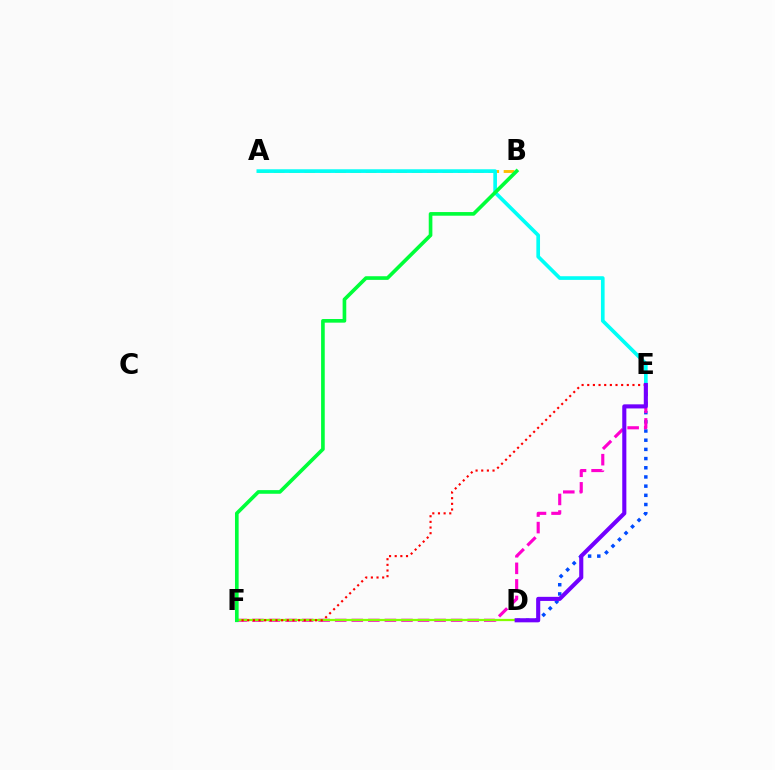{('A', 'B'): [{'color': '#ffbd00', 'line_style': 'dashed', 'thickness': 2.08}], ('D', 'E'): [{'color': '#004bff', 'line_style': 'dotted', 'thickness': 2.5}, {'color': '#7200ff', 'line_style': 'solid', 'thickness': 2.95}], ('E', 'F'): [{'color': '#ff00cf', 'line_style': 'dashed', 'thickness': 2.25}, {'color': '#ff0000', 'line_style': 'dotted', 'thickness': 1.54}], ('A', 'E'): [{'color': '#00fff6', 'line_style': 'solid', 'thickness': 2.64}], ('D', 'F'): [{'color': '#84ff00', 'line_style': 'solid', 'thickness': 1.62}], ('B', 'F'): [{'color': '#00ff39', 'line_style': 'solid', 'thickness': 2.63}]}